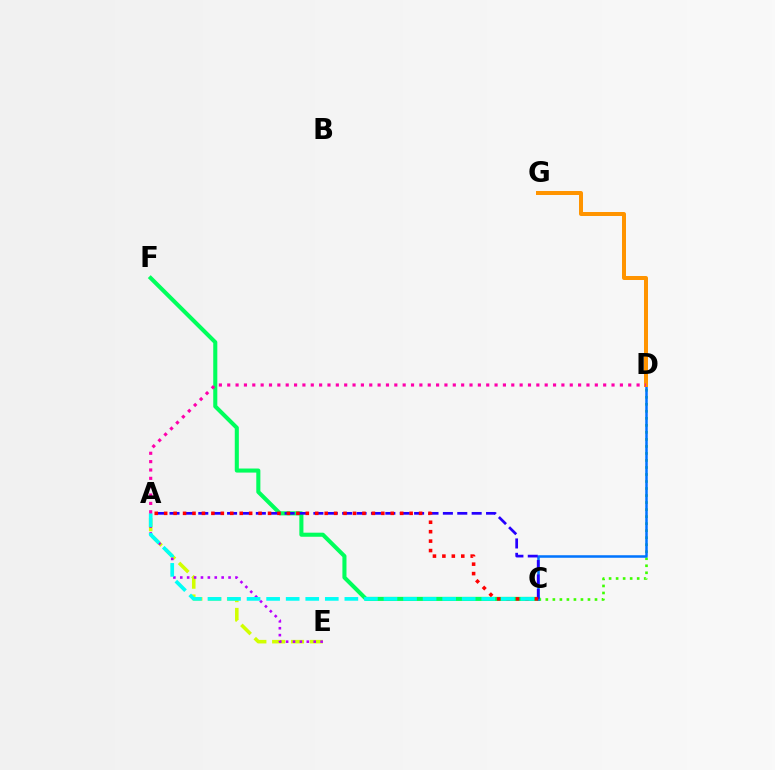{('C', 'D'): [{'color': '#3dff00', 'line_style': 'dotted', 'thickness': 1.91}, {'color': '#0074ff', 'line_style': 'solid', 'thickness': 1.82}], ('C', 'F'): [{'color': '#00ff5c', 'line_style': 'solid', 'thickness': 2.93}], ('A', 'E'): [{'color': '#d1ff00', 'line_style': 'dashed', 'thickness': 2.56}, {'color': '#b900ff', 'line_style': 'dotted', 'thickness': 1.87}], ('A', 'C'): [{'color': '#2500ff', 'line_style': 'dashed', 'thickness': 1.95}, {'color': '#ff0000', 'line_style': 'dotted', 'thickness': 2.57}, {'color': '#00fff6', 'line_style': 'dashed', 'thickness': 2.66}], ('D', 'G'): [{'color': '#ff9400', 'line_style': 'solid', 'thickness': 2.87}], ('A', 'D'): [{'color': '#ff00ac', 'line_style': 'dotted', 'thickness': 2.27}]}